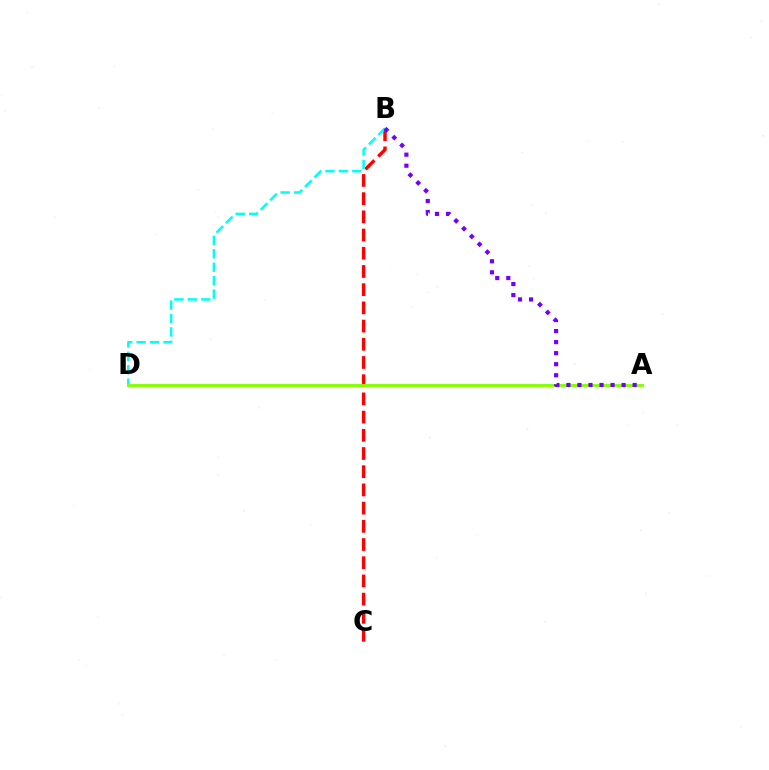{('B', 'C'): [{'color': '#ff0000', 'line_style': 'dashed', 'thickness': 2.47}], ('B', 'D'): [{'color': '#00fff6', 'line_style': 'dashed', 'thickness': 1.82}], ('A', 'D'): [{'color': '#84ff00', 'line_style': 'solid', 'thickness': 2.07}], ('A', 'B'): [{'color': '#7200ff', 'line_style': 'dotted', 'thickness': 3.0}]}